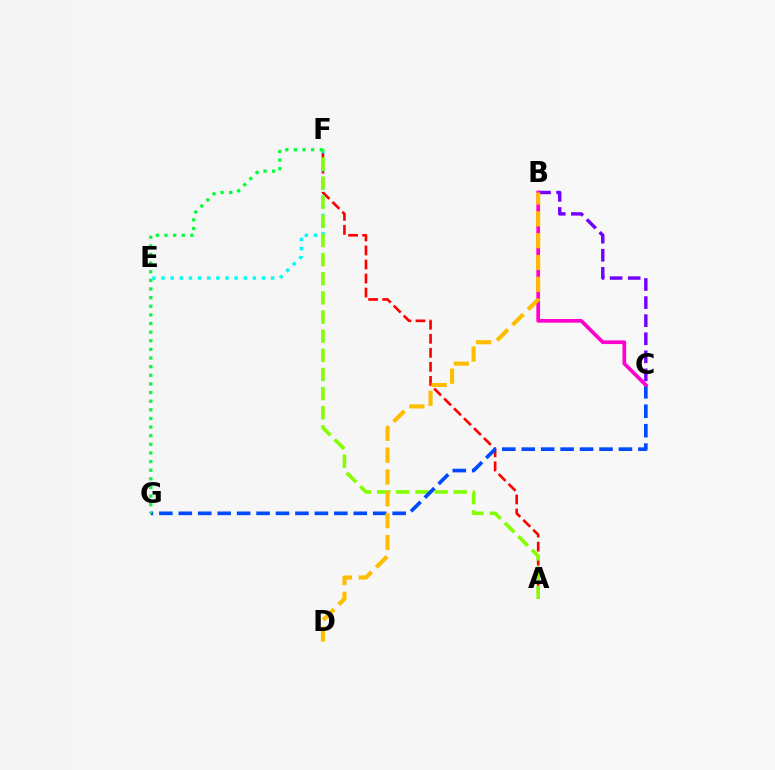{('A', 'F'): [{'color': '#ff0000', 'line_style': 'dashed', 'thickness': 1.91}, {'color': '#84ff00', 'line_style': 'dashed', 'thickness': 2.6}], ('B', 'C'): [{'color': '#7200ff', 'line_style': 'dashed', 'thickness': 2.46}, {'color': '#ff00cf', 'line_style': 'solid', 'thickness': 2.66}], ('E', 'F'): [{'color': '#00fff6', 'line_style': 'dotted', 'thickness': 2.48}], ('C', 'G'): [{'color': '#004bff', 'line_style': 'dashed', 'thickness': 2.64}], ('F', 'G'): [{'color': '#00ff39', 'line_style': 'dotted', 'thickness': 2.34}], ('B', 'D'): [{'color': '#ffbd00', 'line_style': 'dashed', 'thickness': 2.97}]}